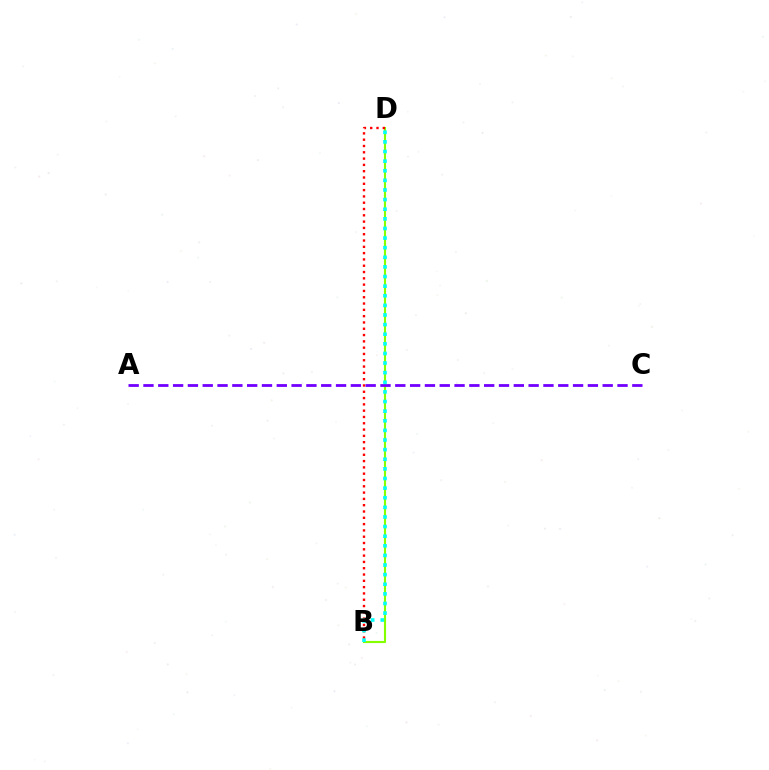{('B', 'D'): [{'color': '#84ff00', 'line_style': 'solid', 'thickness': 1.53}, {'color': '#ff0000', 'line_style': 'dotted', 'thickness': 1.71}, {'color': '#00fff6', 'line_style': 'dotted', 'thickness': 2.61}], ('A', 'C'): [{'color': '#7200ff', 'line_style': 'dashed', 'thickness': 2.01}]}